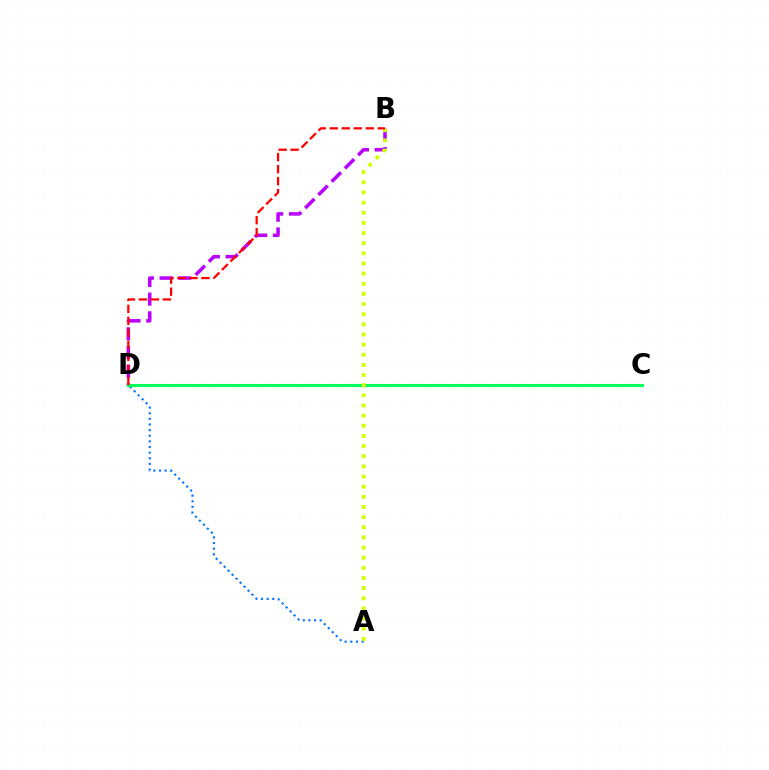{('A', 'D'): [{'color': '#0074ff', 'line_style': 'dotted', 'thickness': 1.53}], ('B', 'D'): [{'color': '#b900ff', 'line_style': 'dashed', 'thickness': 2.54}, {'color': '#ff0000', 'line_style': 'dashed', 'thickness': 1.63}], ('C', 'D'): [{'color': '#00ff5c', 'line_style': 'solid', 'thickness': 2.24}], ('A', 'B'): [{'color': '#d1ff00', 'line_style': 'dotted', 'thickness': 2.76}]}